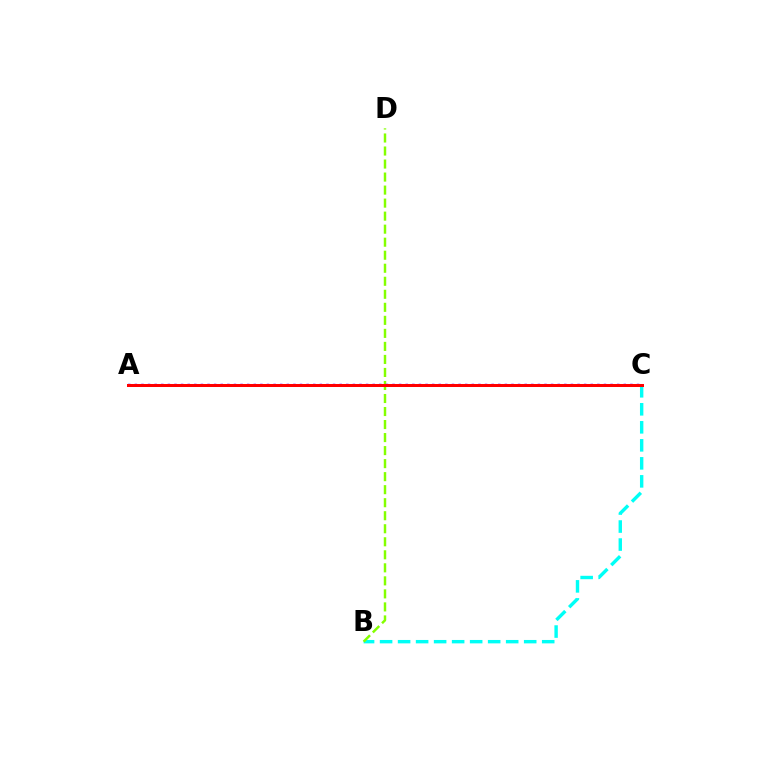{('B', 'C'): [{'color': '#00fff6', 'line_style': 'dashed', 'thickness': 2.45}], ('B', 'D'): [{'color': '#84ff00', 'line_style': 'dashed', 'thickness': 1.77}], ('A', 'C'): [{'color': '#7200ff', 'line_style': 'dotted', 'thickness': 1.8}, {'color': '#ff0000', 'line_style': 'solid', 'thickness': 2.16}]}